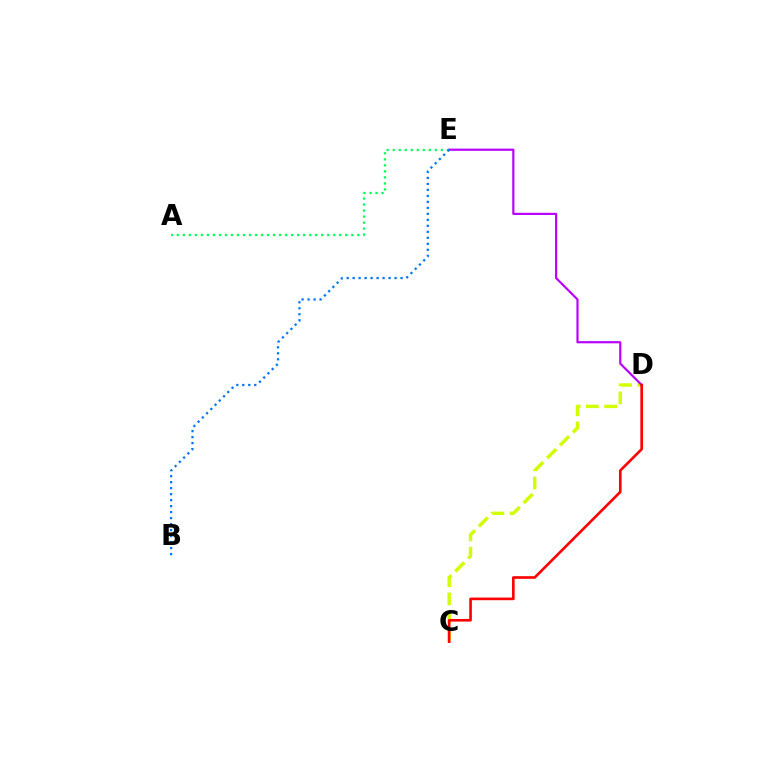{('C', 'D'): [{'color': '#d1ff00', 'line_style': 'dashed', 'thickness': 2.47}, {'color': '#ff0000', 'line_style': 'solid', 'thickness': 1.89}], ('D', 'E'): [{'color': '#b900ff', 'line_style': 'solid', 'thickness': 1.57}], ('A', 'E'): [{'color': '#00ff5c', 'line_style': 'dotted', 'thickness': 1.64}], ('B', 'E'): [{'color': '#0074ff', 'line_style': 'dotted', 'thickness': 1.63}]}